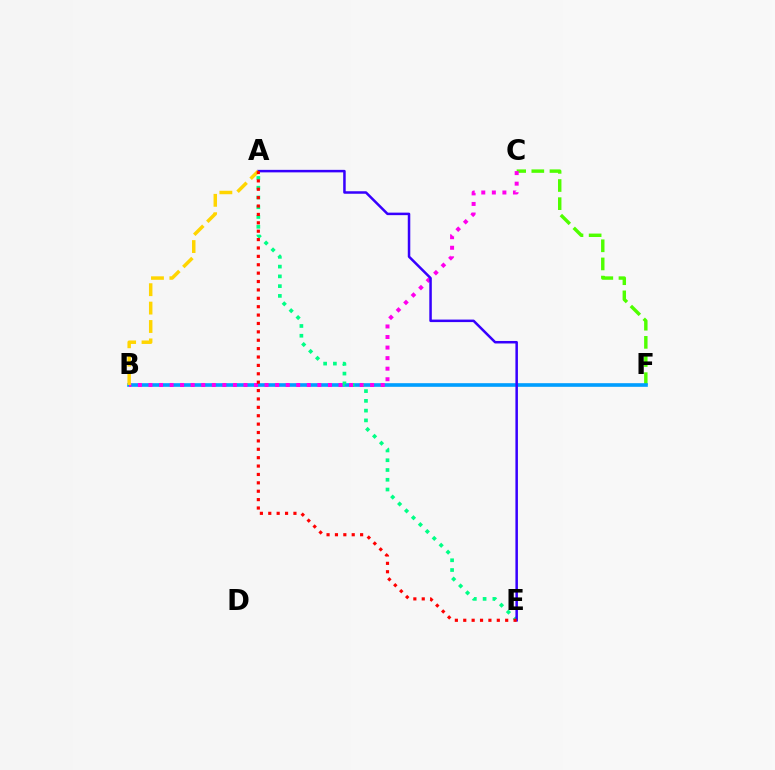{('C', 'F'): [{'color': '#4fff00', 'line_style': 'dashed', 'thickness': 2.47}], ('B', 'F'): [{'color': '#009eff', 'line_style': 'solid', 'thickness': 2.62}], ('A', 'E'): [{'color': '#00ff86', 'line_style': 'dotted', 'thickness': 2.65}, {'color': '#3700ff', 'line_style': 'solid', 'thickness': 1.81}, {'color': '#ff0000', 'line_style': 'dotted', 'thickness': 2.28}], ('B', 'C'): [{'color': '#ff00ed', 'line_style': 'dotted', 'thickness': 2.87}], ('A', 'B'): [{'color': '#ffd500', 'line_style': 'dashed', 'thickness': 2.5}]}